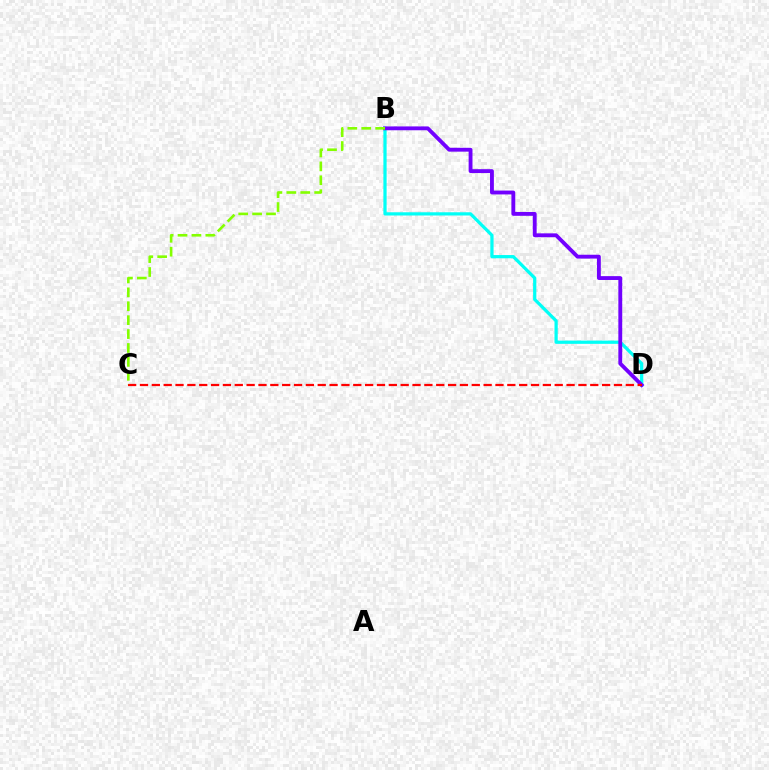{('B', 'D'): [{'color': '#00fff6', 'line_style': 'solid', 'thickness': 2.33}, {'color': '#7200ff', 'line_style': 'solid', 'thickness': 2.77}], ('C', 'D'): [{'color': '#ff0000', 'line_style': 'dashed', 'thickness': 1.61}], ('B', 'C'): [{'color': '#84ff00', 'line_style': 'dashed', 'thickness': 1.89}]}